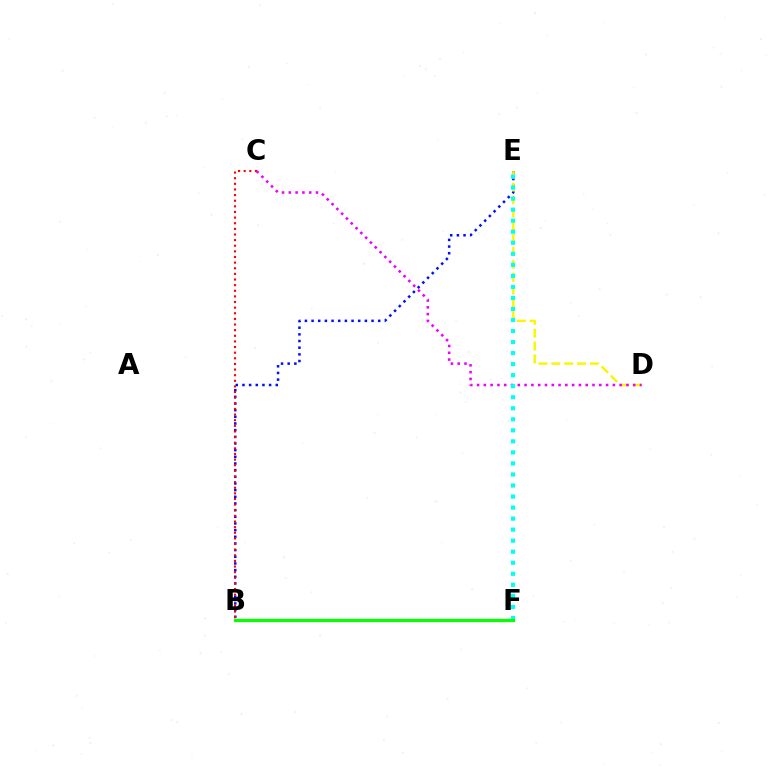{('B', 'E'): [{'color': '#0010ff', 'line_style': 'dotted', 'thickness': 1.81}], ('D', 'E'): [{'color': '#fcf500', 'line_style': 'dashed', 'thickness': 1.75}], ('B', 'C'): [{'color': '#ff0000', 'line_style': 'dotted', 'thickness': 1.53}], ('C', 'D'): [{'color': '#ee00ff', 'line_style': 'dotted', 'thickness': 1.84}], ('E', 'F'): [{'color': '#00fff6', 'line_style': 'dotted', 'thickness': 3.0}], ('B', 'F'): [{'color': '#08ff00', 'line_style': 'solid', 'thickness': 2.32}]}